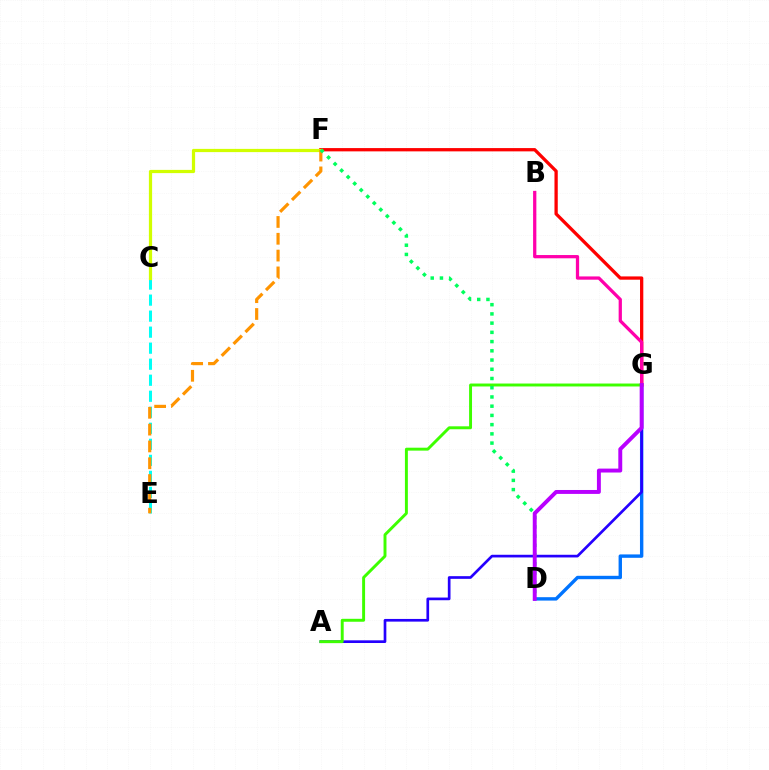{('D', 'G'): [{'color': '#0074ff', 'line_style': 'solid', 'thickness': 2.44}, {'color': '#b900ff', 'line_style': 'solid', 'thickness': 2.82}], ('A', 'G'): [{'color': '#2500ff', 'line_style': 'solid', 'thickness': 1.93}, {'color': '#3dff00', 'line_style': 'solid', 'thickness': 2.11}], ('F', 'G'): [{'color': '#ff0000', 'line_style': 'solid', 'thickness': 2.36}], ('C', 'E'): [{'color': '#00fff6', 'line_style': 'dashed', 'thickness': 2.18}], ('B', 'G'): [{'color': '#ff00ac', 'line_style': 'solid', 'thickness': 2.35}], ('C', 'F'): [{'color': '#d1ff00', 'line_style': 'solid', 'thickness': 2.32}], ('E', 'F'): [{'color': '#ff9400', 'line_style': 'dashed', 'thickness': 2.28}], ('D', 'F'): [{'color': '#00ff5c', 'line_style': 'dotted', 'thickness': 2.51}]}